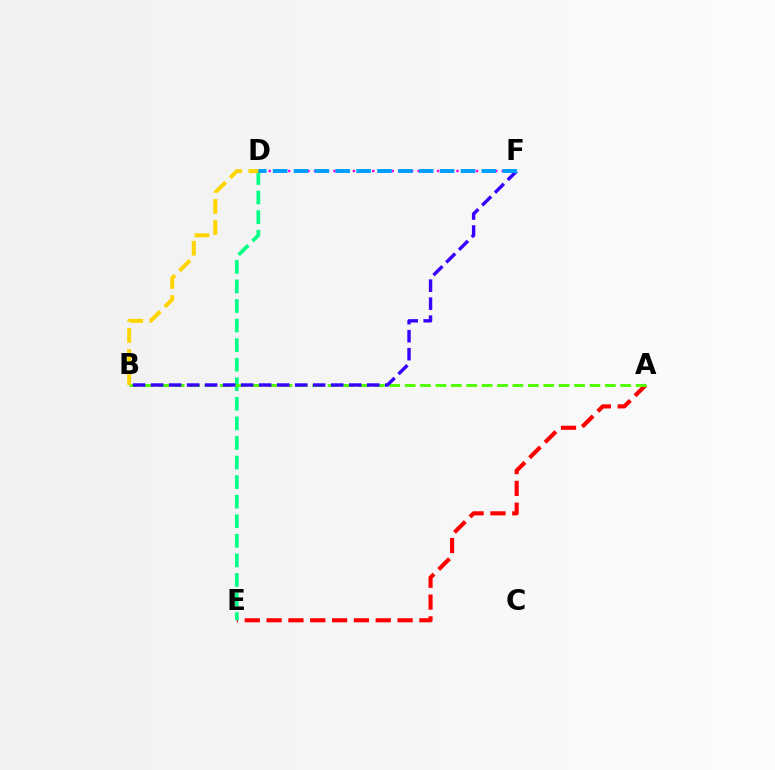{('A', 'E'): [{'color': '#ff0000', 'line_style': 'dashed', 'thickness': 2.97}], ('D', 'F'): [{'color': '#ff00ed', 'line_style': 'dotted', 'thickness': 1.76}, {'color': '#009eff', 'line_style': 'dashed', 'thickness': 2.84}], ('D', 'E'): [{'color': '#00ff86', 'line_style': 'dashed', 'thickness': 2.66}], ('A', 'B'): [{'color': '#4fff00', 'line_style': 'dashed', 'thickness': 2.09}], ('B', 'F'): [{'color': '#3700ff', 'line_style': 'dashed', 'thickness': 2.45}], ('B', 'D'): [{'color': '#ffd500', 'line_style': 'dashed', 'thickness': 2.87}]}